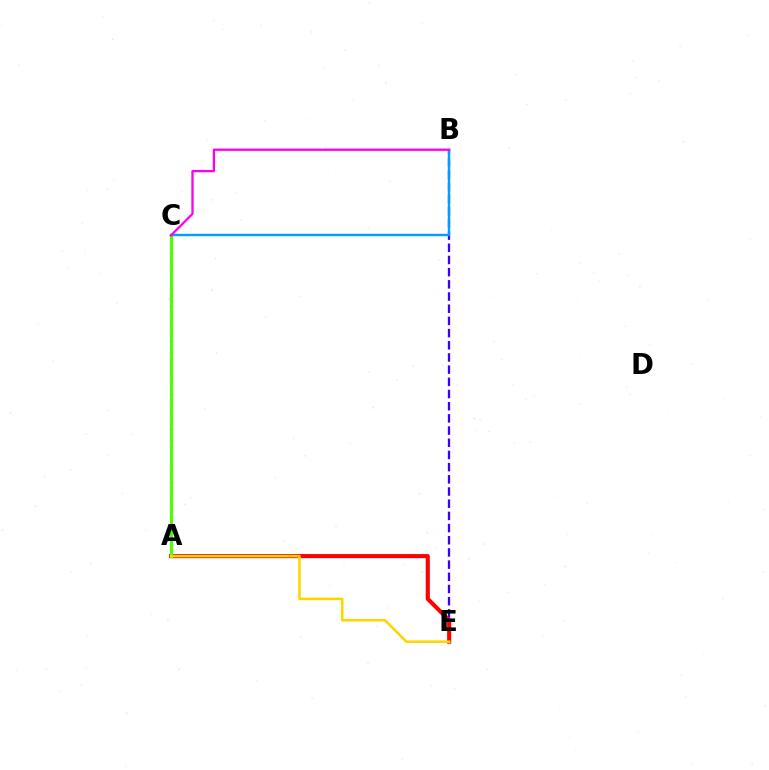{('A', 'C'): [{'color': '#00ff86', 'line_style': 'dotted', 'thickness': 1.59}, {'color': '#4fff00', 'line_style': 'solid', 'thickness': 2.22}], ('B', 'E'): [{'color': '#3700ff', 'line_style': 'dashed', 'thickness': 1.66}], ('A', 'E'): [{'color': '#ff0000', 'line_style': 'solid', 'thickness': 2.95}, {'color': '#ffd500', 'line_style': 'solid', 'thickness': 1.86}], ('B', 'C'): [{'color': '#009eff', 'line_style': 'solid', 'thickness': 1.72}, {'color': '#ff00ed', 'line_style': 'solid', 'thickness': 1.65}]}